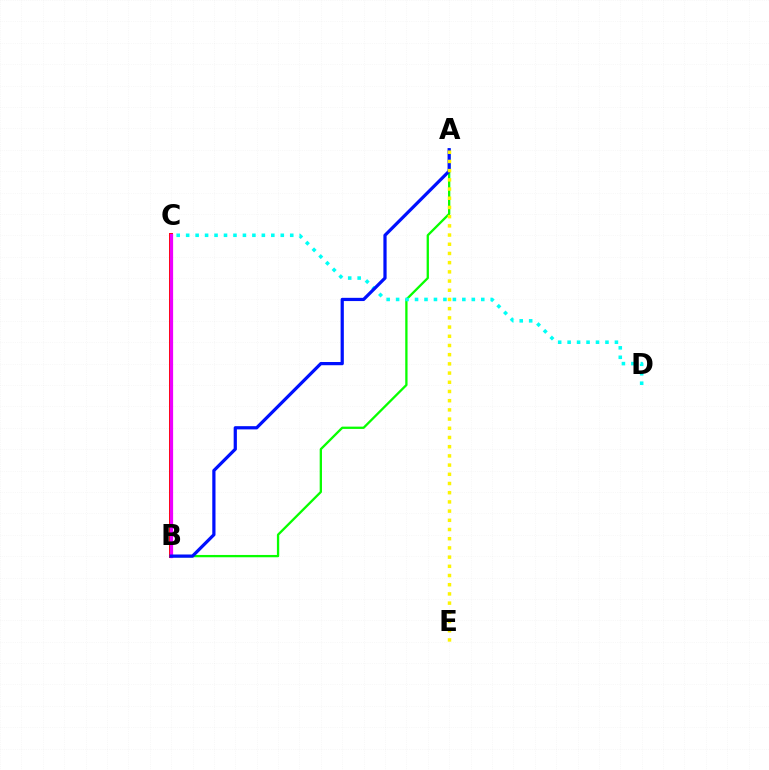{('A', 'B'): [{'color': '#08ff00', 'line_style': 'solid', 'thickness': 1.66}, {'color': '#0010ff', 'line_style': 'solid', 'thickness': 2.32}], ('B', 'C'): [{'color': '#ff0000', 'line_style': 'solid', 'thickness': 2.85}, {'color': '#ee00ff', 'line_style': 'solid', 'thickness': 2.33}], ('C', 'D'): [{'color': '#00fff6', 'line_style': 'dotted', 'thickness': 2.57}], ('A', 'E'): [{'color': '#fcf500', 'line_style': 'dotted', 'thickness': 2.5}]}